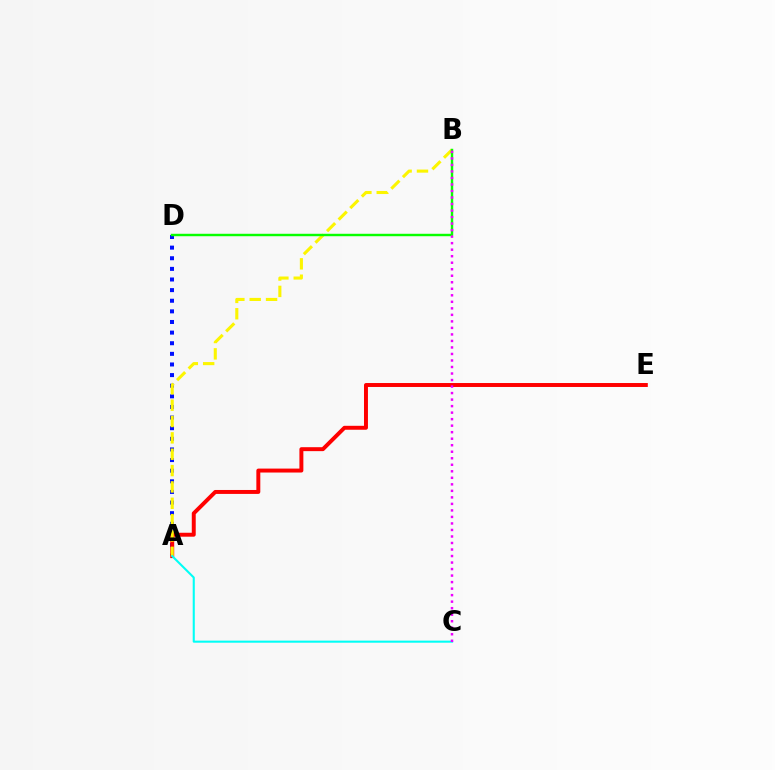{('A', 'D'): [{'color': '#0010ff', 'line_style': 'dotted', 'thickness': 2.89}], ('A', 'E'): [{'color': '#ff0000', 'line_style': 'solid', 'thickness': 2.84}], ('A', 'B'): [{'color': '#fcf500', 'line_style': 'dashed', 'thickness': 2.22}], ('A', 'C'): [{'color': '#00fff6', 'line_style': 'solid', 'thickness': 1.5}], ('B', 'D'): [{'color': '#08ff00', 'line_style': 'solid', 'thickness': 1.75}], ('B', 'C'): [{'color': '#ee00ff', 'line_style': 'dotted', 'thickness': 1.77}]}